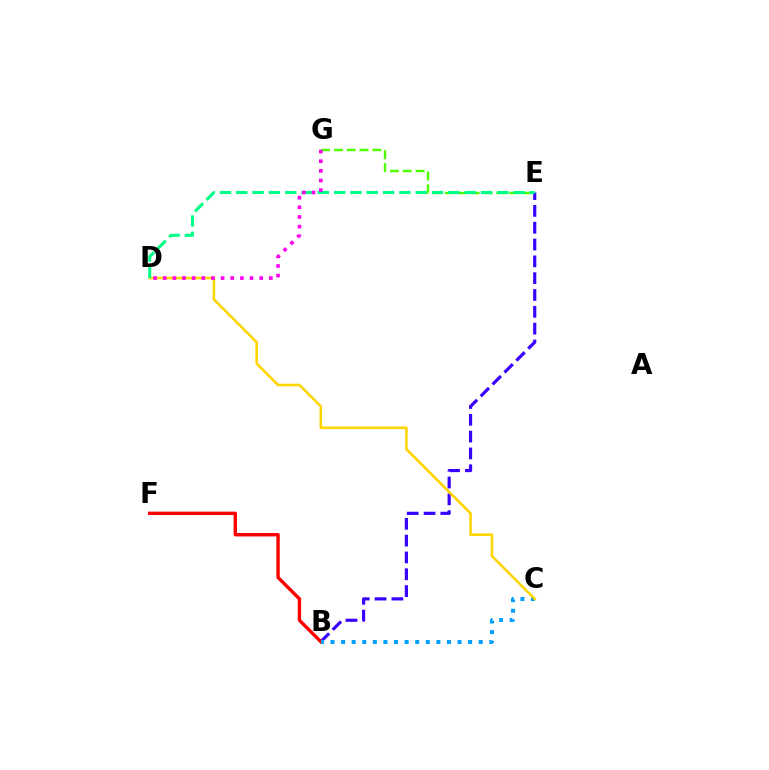{('B', 'E'): [{'color': '#3700ff', 'line_style': 'dashed', 'thickness': 2.28}], ('B', 'F'): [{'color': '#ff0000', 'line_style': 'solid', 'thickness': 2.45}], ('B', 'C'): [{'color': '#009eff', 'line_style': 'dotted', 'thickness': 2.88}], ('E', 'G'): [{'color': '#4fff00', 'line_style': 'dashed', 'thickness': 1.75}], ('C', 'D'): [{'color': '#ffd500', 'line_style': 'solid', 'thickness': 1.85}], ('D', 'E'): [{'color': '#00ff86', 'line_style': 'dashed', 'thickness': 2.22}], ('D', 'G'): [{'color': '#ff00ed', 'line_style': 'dotted', 'thickness': 2.62}]}